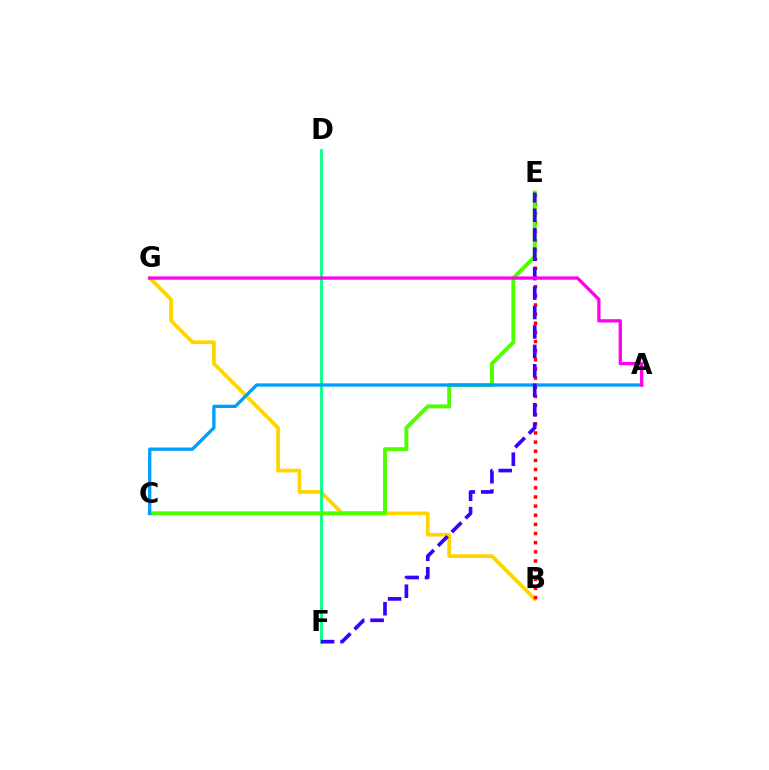{('B', 'G'): [{'color': '#ffd500', 'line_style': 'solid', 'thickness': 2.69}], ('B', 'E'): [{'color': '#ff0000', 'line_style': 'dotted', 'thickness': 2.48}], ('D', 'F'): [{'color': '#00ff86', 'line_style': 'solid', 'thickness': 1.99}], ('C', 'E'): [{'color': '#4fff00', 'line_style': 'solid', 'thickness': 2.85}], ('A', 'C'): [{'color': '#009eff', 'line_style': 'solid', 'thickness': 2.38}], ('E', 'F'): [{'color': '#3700ff', 'line_style': 'dashed', 'thickness': 2.64}], ('A', 'G'): [{'color': '#ff00ed', 'line_style': 'solid', 'thickness': 2.36}]}